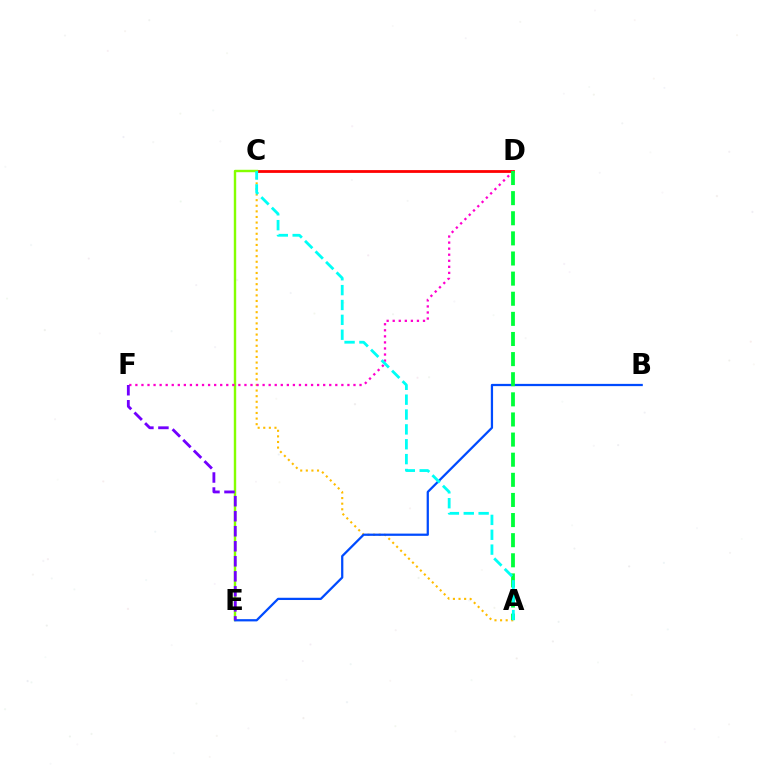{('C', 'D'): [{'color': '#ff0000', 'line_style': 'solid', 'thickness': 2.01}], ('A', 'C'): [{'color': '#ffbd00', 'line_style': 'dotted', 'thickness': 1.52}, {'color': '#00fff6', 'line_style': 'dashed', 'thickness': 2.02}], ('C', 'E'): [{'color': '#84ff00', 'line_style': 'solid', 'thickness': 1.74}], ('B', 'E'): [{'color': '#004bff', 'line_style': 'solid', 'thickness': 1.62}], ('D', 'F'): [{'color': '#ff00cf', 'line_style': 'dotted', 'thickness': 1.65}], ('A', 'D'): [{'color': '#00ff39', 'line_style': 'dashed', 'thickness': 2.73}], ('E', 'F'): [{'color': '#7200ff', 'line_style': 'dashed', 'thickness': 2.04}]}